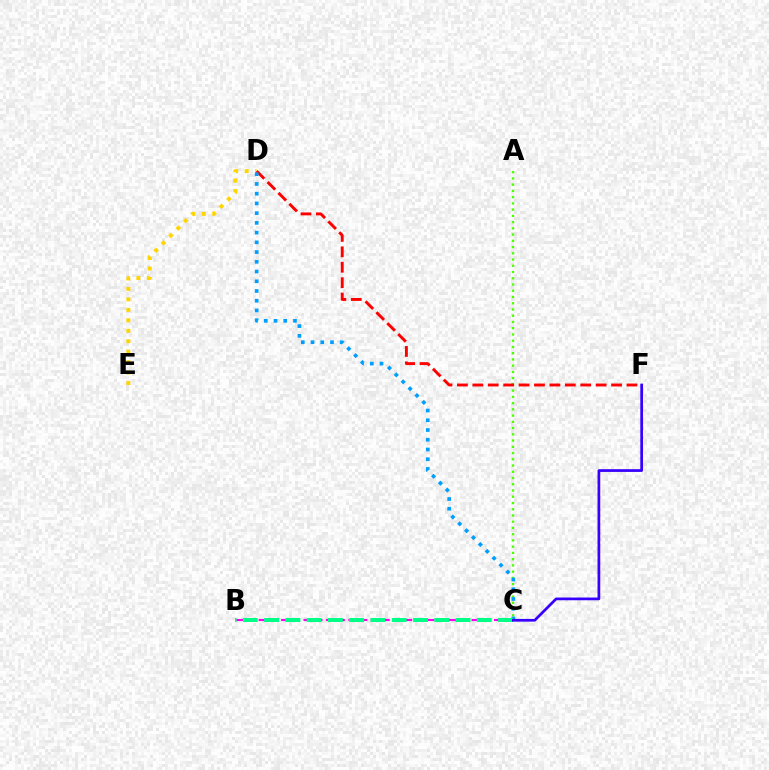{('D', 'E'): [{'color': '#ffd500', 'line_style': 'dotted', 'thickness': 2.84}], ('A', 'C'): [{'color': '#4fff00', 'line_style': 'dotted', 'thickness': 1.7}], ('D', 'F'): [{'color': '#ff0000', 'line_style': 'dashed', 'thickness': 2.09}], ('C', 'D'): [{'color': '#009eff', 'line_style': 'dotted', 'thickness': 2.64}], ('B', 'C'): [{'color': '#ff00ed', 'line_style': 'dashed', 'thickness': 1.52}, {'color': '#00ff86', 'line_style': 'dashed', 'thickness': 2.89}], ('C', 'F'): [{'color': '#3700ff', 'line_style': 'solid', 'thickness': 1.97}]}